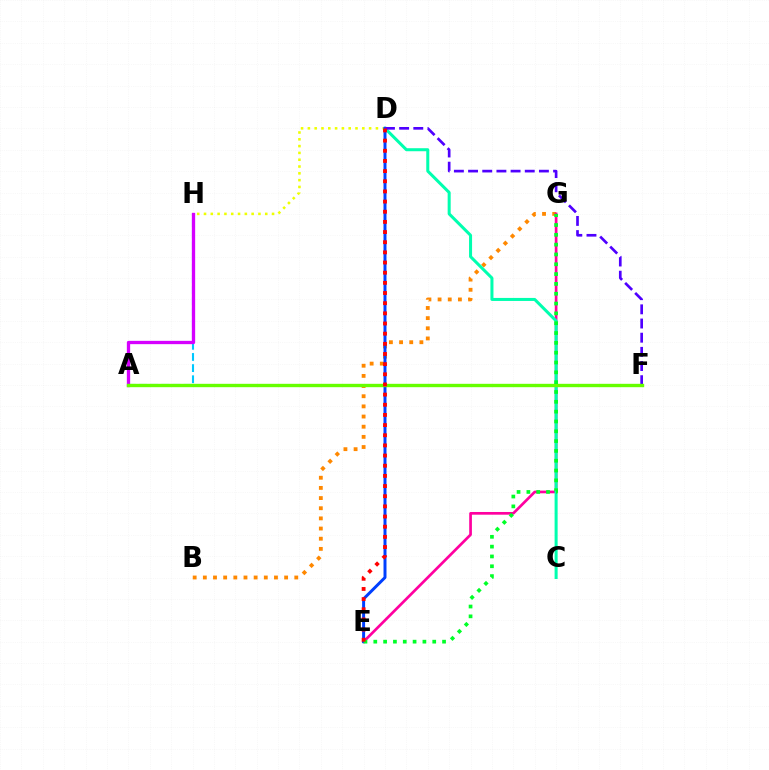{('B', 'G'): [{'color': '#ff8800', 'line_style': 'dotted', 'thickness': 2.76}], ('E', 'G'): [{'color': '#ff00a0', 'line_style': 'solid', 'thickness': 1.94}, {'color': '#00ff27', 'line_style': 'dotted', 'thickness': 2.67}], ('A', 'H'): [{'color': '#00c7ff', 'line_style': 'dashed', 'thickness': 1.51}, {'color': '#d600ff', 'line_style': 'solid', 'thickness': 2.38}], ('D', 'H'): [{'color': '#eeff00', 'line_style': 'dotted', 'thickness': 1.85}], ('C', 'D'): [{'color': '#00ffaf', 'line_style': 'solid', 'thickness': 2.18}], ('D', 'E'): [{'color': '#003fff', 'line_style': 'solid', 'thickness': 2.14}, {'color': '#ff0000', 'line_style': 'dotted', 'thickness': 2.76}], ('D', 'F'): [{'color': '#4f00ff', 'line_style': 'dashed', 'thickness': 1.93}], ('A', 'F'): [{'color': '#66ff00', 'line_style': 'solid', 'thickness': 2.43}]}